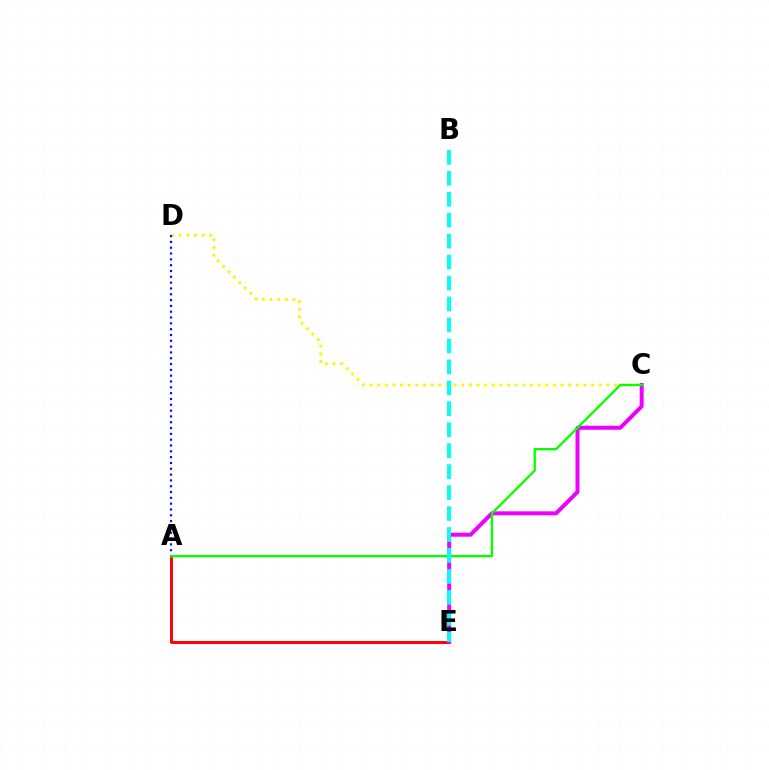{('A', 'E'): [{'color': '#ff0000', 'line_style': 'solid', 'thickness': 2.1}], ('C', 'E'): [{'color': '#ee00ff', 'line_style': 'solid', 'thickness': 2.87}], ('C', 'D'): [{'color': '#fcf500', 'line_style': 'dotted', 'thickness': 2.08}], ('A', 'D'): [{'color': '#0010ff', 'line_style': 'dotted', 'thickness': 1.58}], ('A', 'C'): [{'color': '#08ff00', 'line_style': 'solid', 'thickness': 1.67}], ('B', 'E'): [{'color': '#00fff6', 'line_style': 'dashed', 'thickness': 2.85}]}